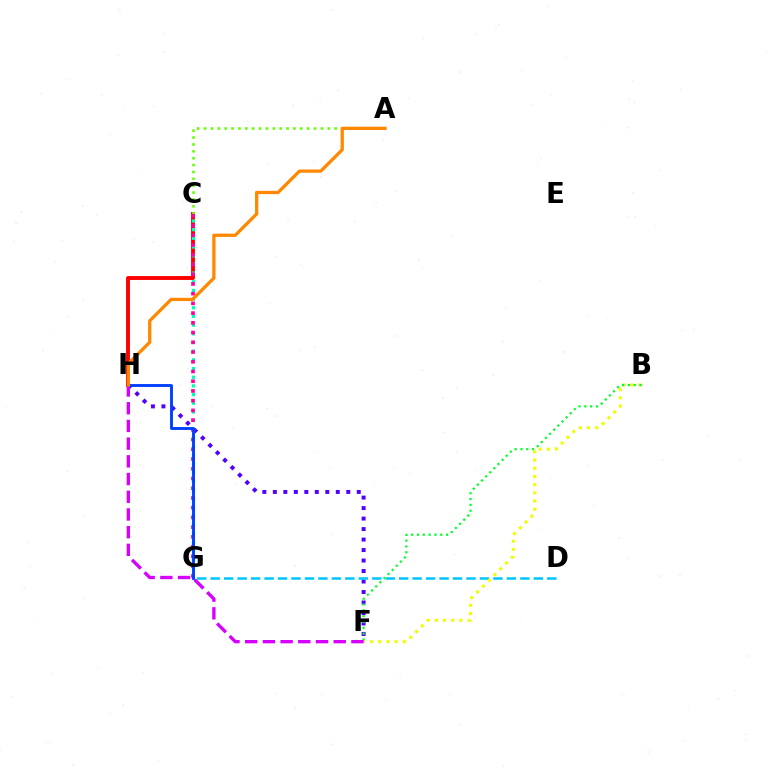{('C', 'H'): [{'color': '#ff0000', 'line_style': 'solid', 'thickness': 2.79}], ('F', 'H'): [{'color': '#4f00ff', 'line_style': 'dotted', 'thickness': 2.85}, {'color': '#d600ff', 'line_style': 'dashed', 'thickness': 2.41}], ('D', 'G'): [{'color': '#00c7ff', 'line_style': 'dashed', 'thickness': 1.83}], ('B', 'F'): [{'color': '#eeff00', 'line_style': 'dotted', 'thickness': 2.22}, {'color': '#00ff27', 'line_style': 'dotted', 'thickness': 1.58}], ('C', 'G'): [{'color': '#00ffaf', 'line_style': 'dotted', 'thickness': 2.36}, {'color': '#ff00a0', 'line_style': 'dotted', 'thickness': 2.64}], ('A', 'C'): [{'color': '#66ff00', 'line_style': 'dotted', 'thickness': 1.87}], ('G', 'H'): [{'color': '#003fff', 'line_style': 'solid', 'thickness': 2.07}], ('A', 'H'): [{'color': '#ff8800', 'line_style': 'solid', 'thickness': 2.36}]}